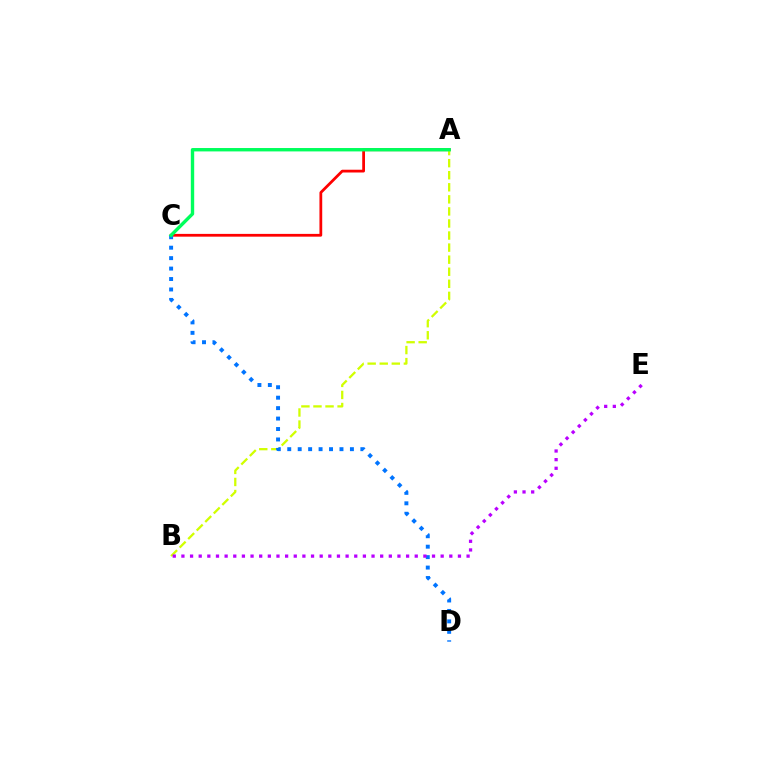{('A', 'C'): [{'color': '#ff0000', 'line_style': 'solid', 'thickness': 2.0}, {'color': '#00ff5c', 'line_style': 'solid', 'thickness': 2.44}], ('A', 'B'): [{'color': '#d1ff00', 'line_style': 'dashed', 'thickness': 1.64}], ('C', 'D'): [{'color': '#0074ff', 'line_style': 'dotted', 'thickness': 2.84}], ('B', 'E'): [{'color': '#b900ff', 'line_style': 'dotted', 'thickness': 2.35}]}